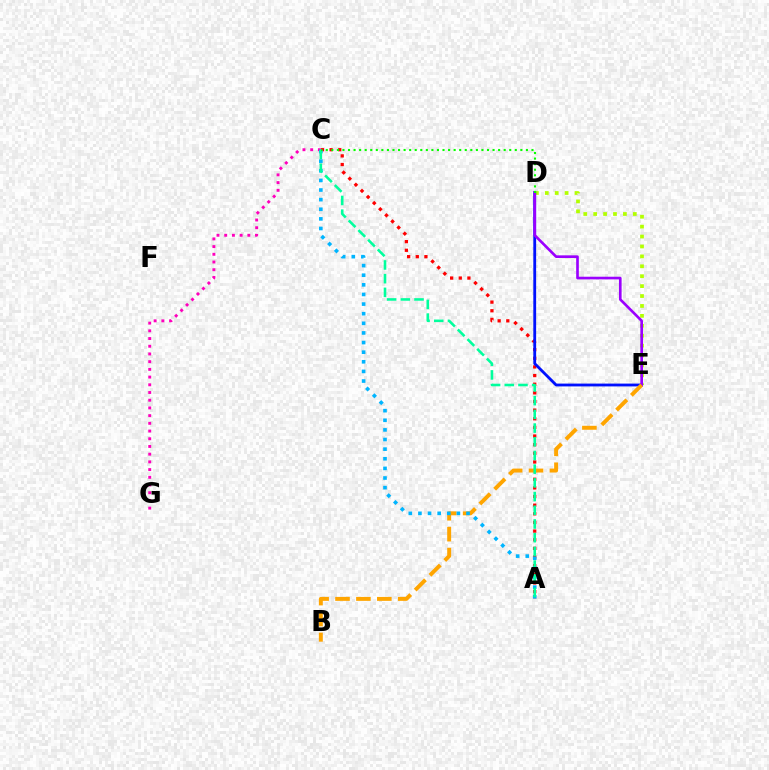{('A', 'C'): [{'color': '#ff0000', 'line_style': 'dotted', 'thickness': 2.35}, {'color': '#00b5ff', 'line_style': 'dotted', 'thickness': 2.61}, {'color': '#00ff9d', 'line_style': 'dashed', 'thickness': 1.86}], ('C', 'G'): [{'color': '#ff00bd', 'line_style': 'dotted', 'thickness': 2.09}], ('D', 'E'): [{'color': '#b3ff00', 'line_style': 'dotted', 'thickness': 2.69}, {'color': '#0010ff', 'line_style': 'solid', 'thickness': 2.03}, {'color': '#9b00ff', 'line_style': 'solid', 'thickness': 1.91}], ('B', 'E'): [{'color': '#ffa500', 'line_style': 'dashed', 'thickness': 2.84}], ('C', 'D'): [{'color': '#08ff00', 'line_style': 'dotted', 'thickness': 1.51}]}